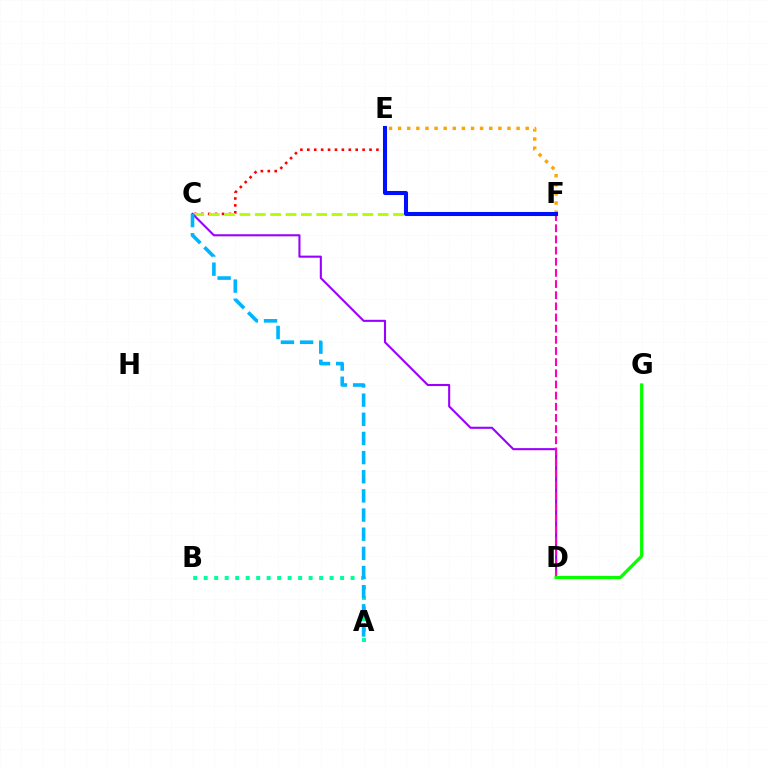{('C', 'E'): [{'color': '#ff0000', 'line_style': 'dotted', 'thickness': 1.88}], ('E', 'F'): [{'color': '#ffa500', 'line_style': 'dotted', 'thickness': 2.48}, {'color': '#0010ff', 'line_style': 'solid', 'thickness': 2.92}], ('C', 'F'): [{'color': '#b3ff00', 'line_style': 'dashed', 'thickness': 2.09}], ('C', 'D'): [{'color': '#9b00ff', 'line_style': 'solid', 'thickness': 1.5}], ('D', 'F'): [{'color': '#ff00bd', 'line_style': 'dashed', 'thickness': 1.52}], ('D', 'G'): [{'color': '#08ff00', 'line_style': 'solid', 'thickness': 2.33}], ('A', 'B'): [{'color': '#00ff9d', 'line_style': 'dotted', 'thickness': 2.85}], ('A', 'C'): [{'color': '#00b5ff', 'line_style': 'dashed', 'thickness': 2.6}]}